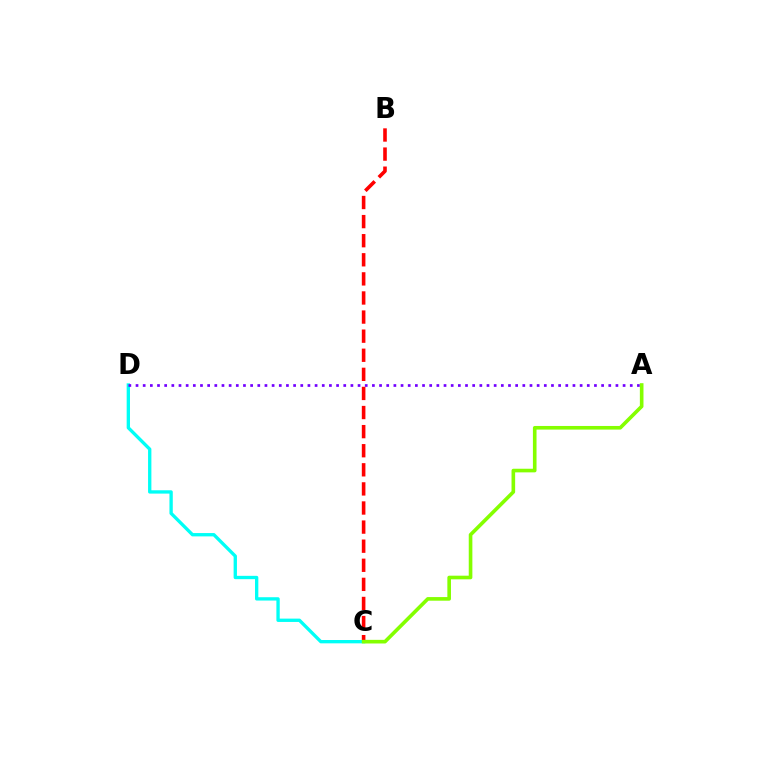{('B', 'C'): [{'color': '#ff0000', 'line_style': 'dashed', 'thickness': 2.59}], ('C', 'D'): [{'color': '#00fff6', 'line_style': 'solid', 'thickness': 2.4}], ('A', 'D'): [{'color': '#7200ff', 'line_style': 'dotted', 'thickness': 1.95}], ('A', 'C'): [{'color': '#84ff00', 'line_style': 'solid', 'thickness': 2.61}]}